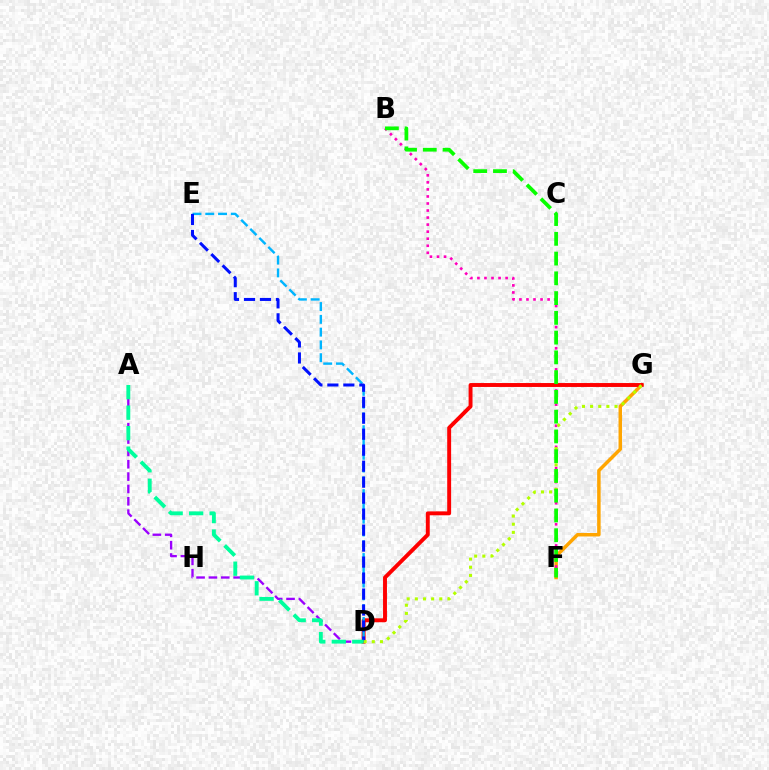{('A', 'D'): [{'color': '#9b00ff', 'line_style': 'dashed', 'thickness': 1.68}, {'color': '#00ff9d', 'line_style': 'dashed', 'thickness': 2.78}], ('F', 'G'): [{'color': '#ffa500', 'line_style': 'solid', 'thickness': 2.51}], ('B', 'F'): [{'color': '#ff00bd', 'line_style': 'dotted', 'thickness': 1.91}, {'color': '#08ff00', 'line_style': 'dashed', 'thickness': 2.68}], ('D', 'G'): [{'color': '#ff0000', 'line_style': 'solid', 'thickness': 2.82}, {'color': '#b3ff00', 'line_style': 'dotted', 'thickness': 2.21}], ('D', 'E'): [{'color': '#00b5ff', 'line_style': 'dashed', 'thickness': 1.74}, {'color': '#0010ff', 'line_style': 'dashed', 'thickness': 2.17}]}